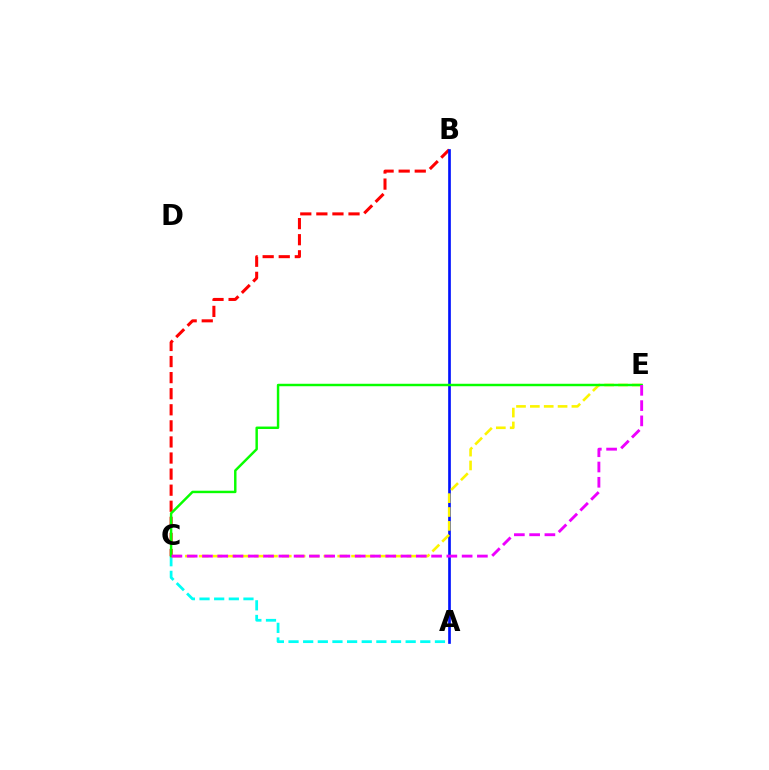{('A', 'C'): [{'color': '#00fff6', 'line_style': 'dashed', 'thickness': 1.99}], ('B', 'C'): [{'color': '#ff0000', 'line_style': 'dashed', 'thickness': 2.18}], ('A', 'B'): [{'color': '#0010ff', 'line_style': 'solid', 'thickness': 1.93}], ('C', 'E'): [{'color': '#fcf500', 'line_style': 'dashed', 'thickness': 1.88}, {'color': '#08ff00', 'line_style': 'solid', 'thickness': 1.77}, {'color': '#ee00ff', 'line_style': 'dashed', 'thickness': 2.08}]}